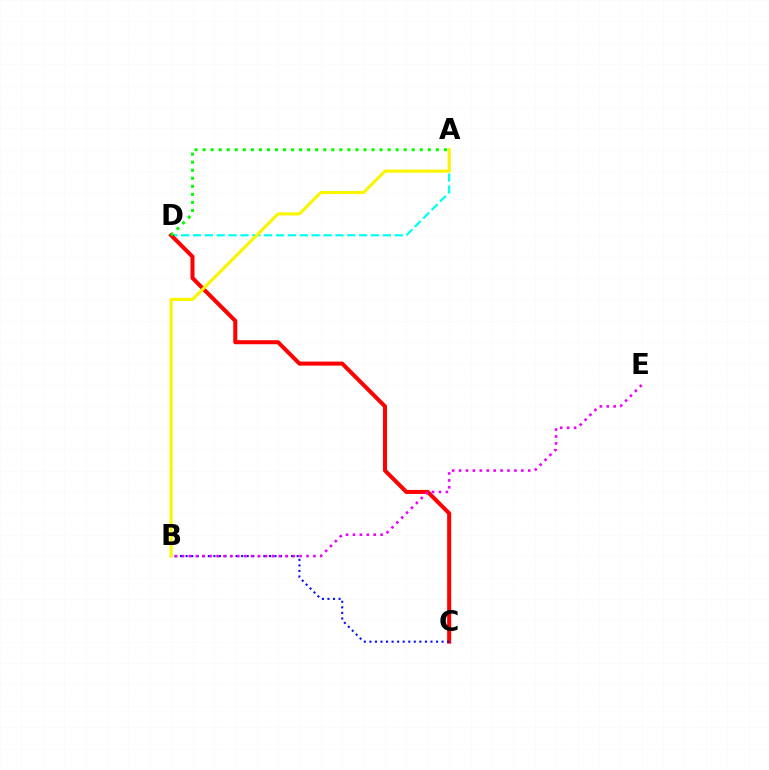{('A', 'D'): [{'color': '#00fff6', 'line_style': 'dashed', 'thickness': 1.61}, {'color': '#08ff00', 'line_style': 'dotted', 'thickness': 2.18}], ('C', 'D'): [{'color': '#ff0000', 'line_style': 'solid', 'thickness': 2.9}], ('B', 'C'): [{'color': '#0010ff', 'line_style': 'dotted', 'thickness': 1.51}], ('B', 'E'): [{'color': '#ee00ff', 'line_style': 'dotted', 'thickness': 1.88}], ('A', 'B'): [{'color': '#fcf500', 'line_style': 'solid', 'thickness': 2.25}]}